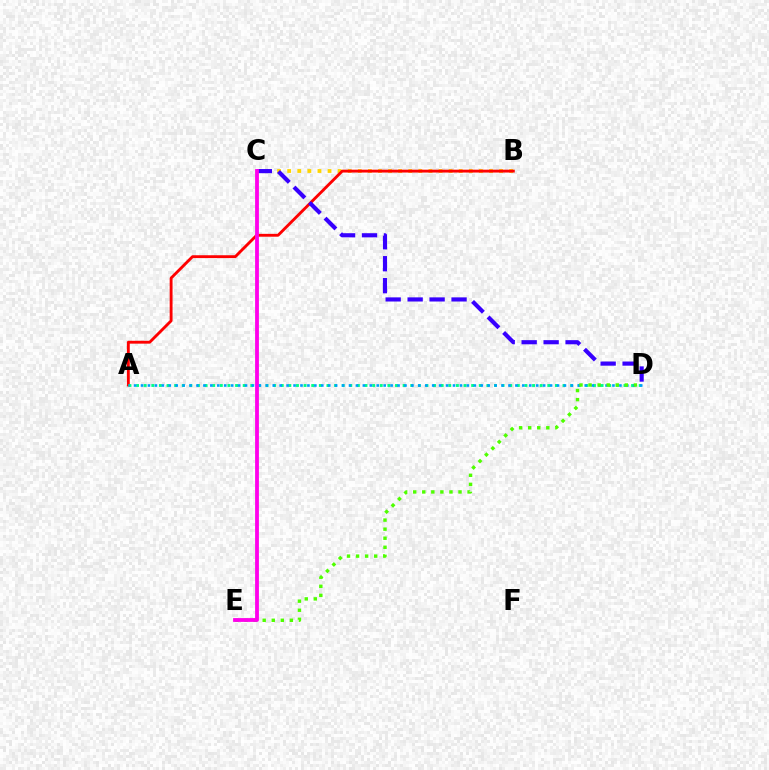{('B', 'C'): [{'color': '#ffd500', 'line_style': 'dotted', 'thickness': 2.74}], ('A', 'B'): [{'color': '#ff0000', 'line_style': 'solid', 'thickness': 2.06}], ('A', 'D'): [{'color': '#00ff86', 'line_style': 'dotted', 'thickness': 2.07}, {'color': '#009eff', 'line_style': 'dotted', 'thickness': 1.88}], ('C', 'D'): [{'color': '#3700ff', 'line_style': 'dashed', 'thickness': 2.98}], ('D', 'E'): [{'color': '#4fff00', 'line_style': 'dotted', 'thickness': 2.46}], ('C', 'E'): [{'color': '#ff00ed', 'line_style': 'solid', 'thickness': 2.74}]}